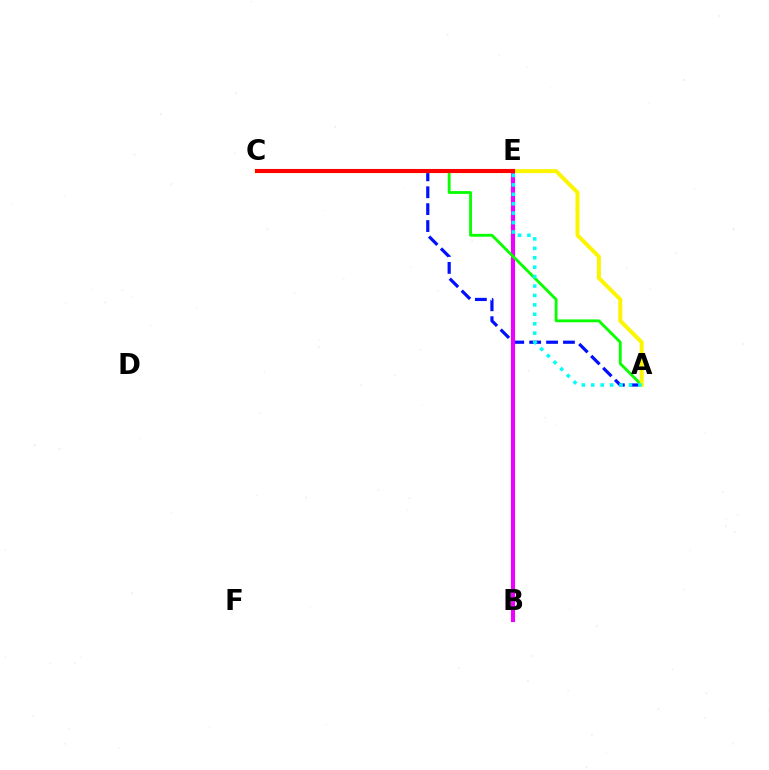{('A', 'C'): [{'color': '#0010ff', 'line_style': 'dashed', 'thickness': 2.3}, {'color': '#08ff00', 'line_style': 'solid', 'thickness': 2.04}, {'color': '#fcf500', 'line_style': 'solid', 'thickness': 2.85}], ('B', 'E'): [{'color': '#ee00ff', 'line_style': 'solid', 'thickness': 2.97}], ('A', 'E'): [{'color': '#00fff6', 'line_style': 'dotted', 'thickness': 2.56}], ('C', 'E'): [{'color': '#ff0000', 'line_style': 'solid', 'thickness': 2.93}]}